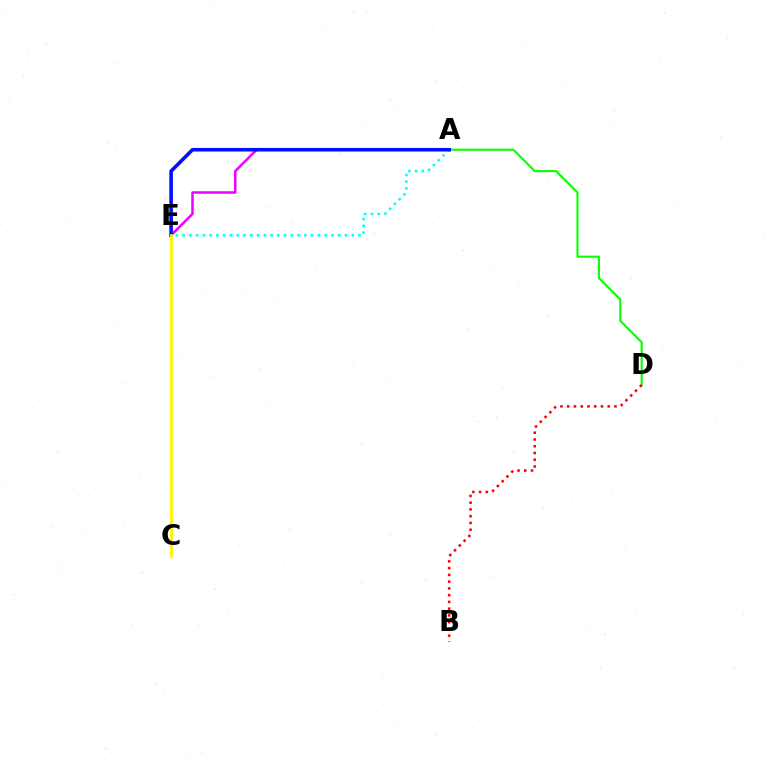{('A', 'E'): [{'color': '#00fff6', 'line_style': 'dotted', 'thickness': 1.84}, {'color': '#ee00ff', 'line_style': 'solid', 'thickness': 1.82}, {'color': '#0010ff', 'line_style': 'solid', 'thickness': 2.58}], ('A', 'D'): [{'color': '#08ff00', 'line_style': 'solid', 'thickness': 1.52}], ('B', 'D'): [{'color': '#ff0000', 'line_style': 'dotted', 'thickness': 1.84}], ('C', 'E'): [{'color': '#fcf500', 'line_style': 'solid', 'thickness': 1.97}]}